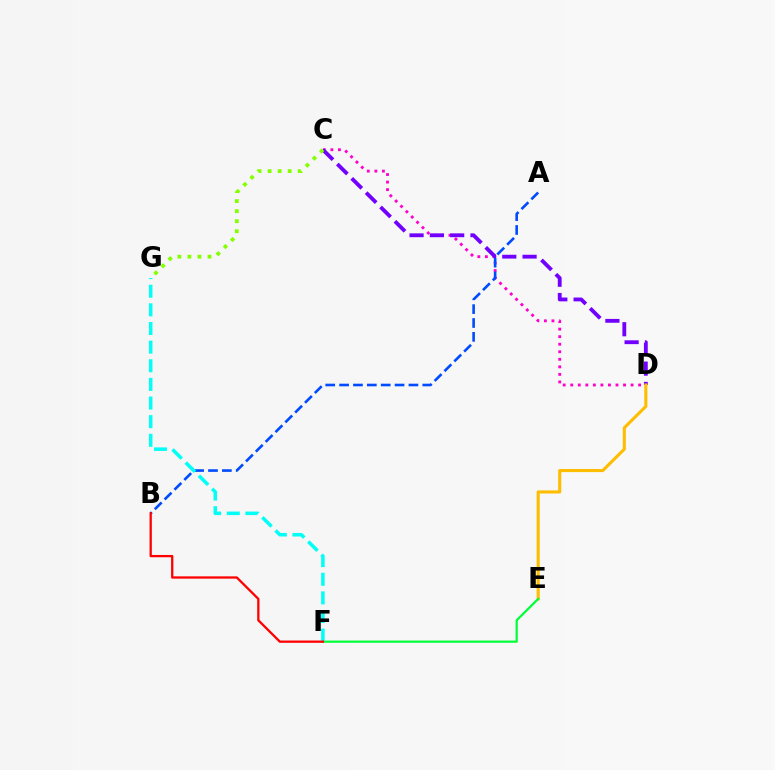{('C', 'D'): [{'color': '#ff00cf', 'line_style': 'dotted', 'thickness': 2.05}, {'color': '#7200ff', 'line_style': 'dashed', 'thickness': 2.76}], ('D', 'E'): [{'color': '#ffbd00', 'line_style': 'solid', 'thickness': 2.22}], ('E', 'F'): [{'color': '#00ff39', 'line_style': 'solid', 'thickness': 1.6}], ('A', 'B'): [{'color': '#004bff', 'line_style': 'dashed', 'thickness': 1.88}], ('F', 'G'): [{'color': '#00fff6', 'line_style': 'dashed', 'thickness': 2.53}], ('B', 'F'): [{'color': '#ff0000', 'line_style': 'solid', 'thickness': 1.65}], ('C', 'G'): [{'color': '#84ff00', 'line_style': 'dotted', 'thickness': 2.73}]}